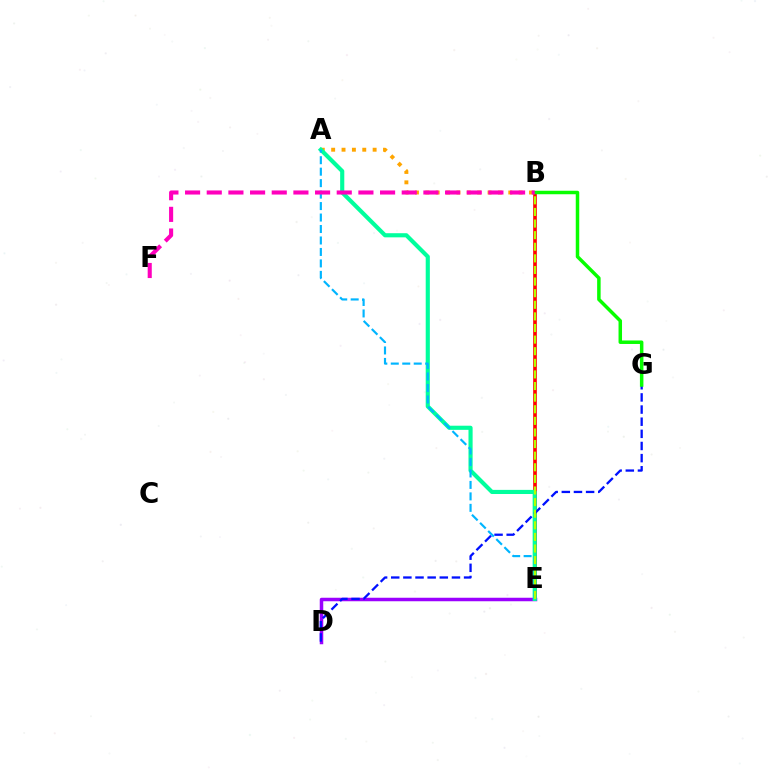{('A', 'B'): [{'color': '#ffa500', 'line_style': 'dotted', 'thickness': 2.82}], ('B', 'E'): [{'color': '#ff0000', 'line_style': 'solid', 'thickness': 2.62}, {'color': '#b3ff00', 'line_style': 'dashed', 'thickness': 1.58}], ('D', 'E'): [{'color': '#9b00ff', 'line_style': 'solid', 'thickness': 2.52}], ('A', 'E'): [{'color': '#00ff9d', 'line_style': 'solid', 'thickness': 2.98}, {'color': '#00b5ff', 'line_style': 'dashed', 'thickness': 1.56}], ('D', 'G'): [{'color': '#0010ff', 'line_style': 'dashed', 'thickness': 1.65}], ('B', 'G'): [{'color': '#08ff00', 'line_style': 'solid', 'thickness': 2.51}], ('B', 'F'): [{'color': '#ff00bd', 'line_style': 'dashed', 'thickness': 2.94}]}